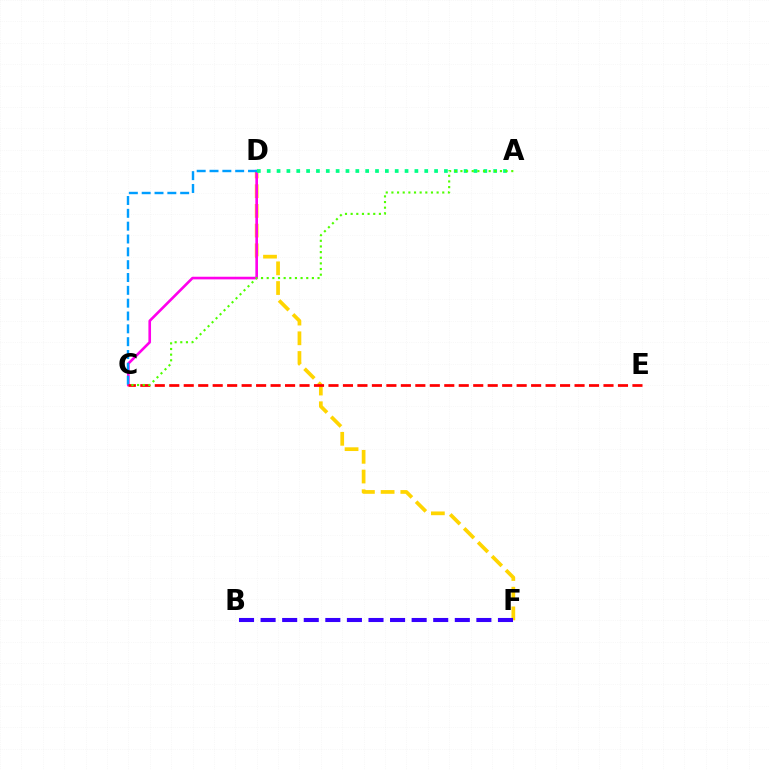{('D', 'F'): [{'color': '#ffd500', 'line_style': 'dashed', 'thickness': 2.68}], ('C', 'D'): [{'color': '#ff00ed', 'line_style': 'solid', 'thickness': 1.89}, {'color': '#009eff', 'line_style': 'dashed', 'thickness': 1.74}], ('C', 'E'): [{'color': '#ff0000', 'line_style': 'dashed', 'thickness': 1.97}], ('A', 'D'): [{'color': '#00ff86', 'line_style': 'dotted', 'thickness': 2.68}], ('A', 'C'): [{'color': '#4fff00', 'line_style': 'dotted', 'thickness': 1.54}], ('B', 'F'): [{'color': '#3700ff', 'line_style': 'dashed', 'thickness': 2.93}]}